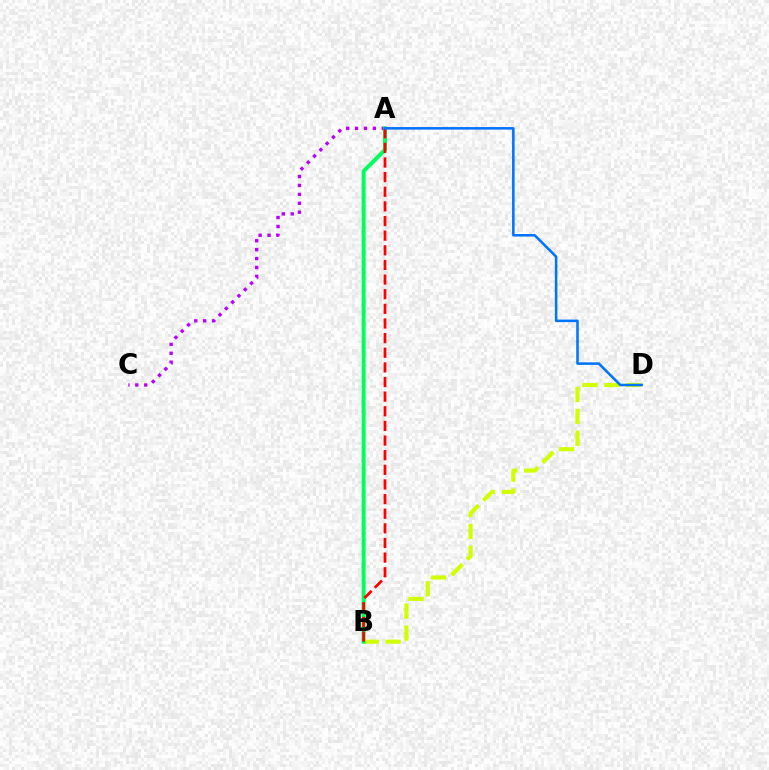{('B', 'D'): [{'color': '#d1ff00', 'line_style': 'dashed', 'thickness': 2.97}], ('A', 'C'): [{'color': '#b900ff', 'line_style': 'dotted', 'thickness': 2.42}], ('A', 'B'): [{'color': '#00ff5c', 'line_style': 'solid', 'thickness': 2.87}, {'color': '#ff0000', 'line_style': 'dashed', 'thickness': 1.99}], ('A', 'D'): [{'color': '#0074ff', 'line_style': 'solid', 'thickness': 1.83}]}